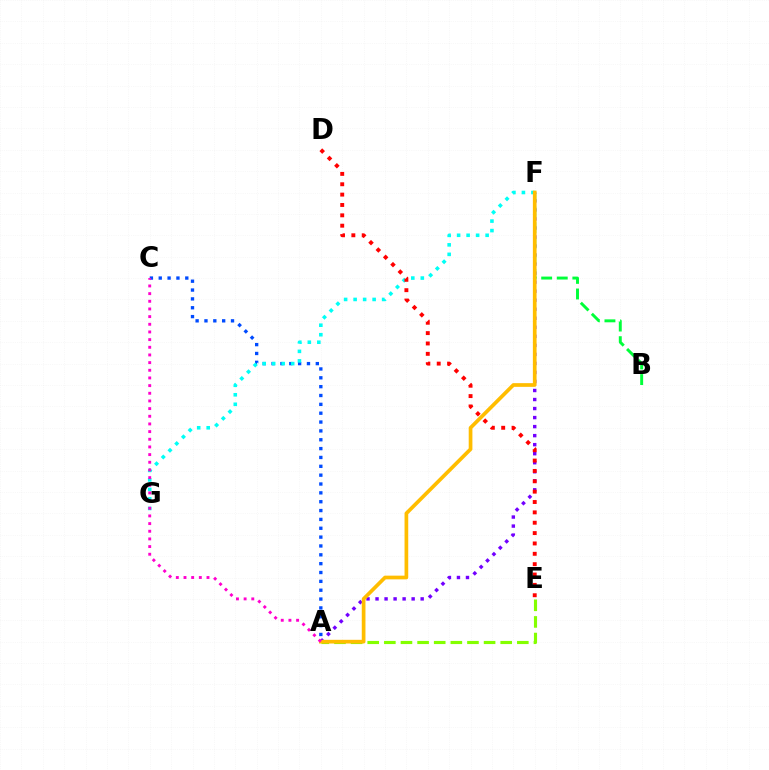{('A', 'C'): [{'color': '#004bff', 'line_style': 'dotted', 'thickness': 2.4}, {'color': '#ff00cf', 'line_style': 'dotted', 'thickness': 2.08}], ('F', 'G'): [{'color': '#00fff6', 'line_style': 'dotted', 'thickness': 2.58}], ('A', 'F'): [{'color': '#7200ff', 'line_style': 'dotted', 'thickness': 2.45}, {'color': '#ffbd00', 'line_style': 'solid', 'thickness': 2.67}], ('B', 'F'): [{'color': '#00ff39', 'line_style': 'dashed', 'thickness': 2.12}], ('A', 'E'): [{'color': '#84ff00', 'line_style': 'dashed', 'thickness': 2.26}], ('D', 'E'): [{'color': '#ff0000', 'line_style': 'dotted', 'thickness': 2.81}]}